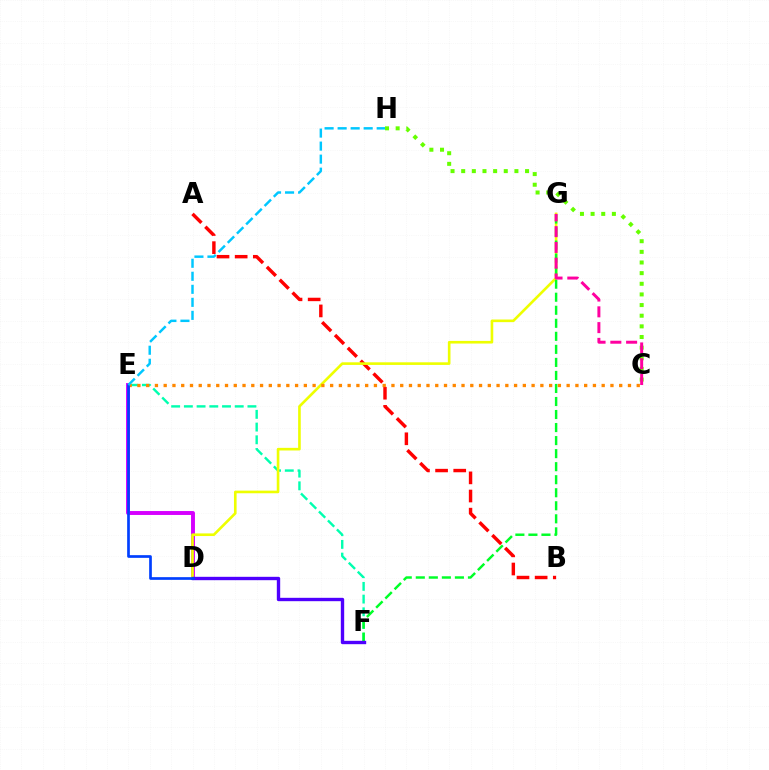{('A', 'B'): [{'color': '#ff0000', 'line_style': 'dashed', 'thickness': 2.46}], ('C', 'H'): [{'color': '#66ff00', 'line_style': 'dotted', 'thickness': 2.89}], ('D', 'E'): [{'color': '#d600ff', 'line_style': 'solid', 'thickness': 2.82}, {'color': '#003fff', 'line_style': 'solid', 'thickness': 1.93}], ('E', 'F'): [{'color': '#00ffaf', 'line_style': 'dashed', 'thickness': 1.73}], ('D', 'G'): [{'color': '#eeff00', 'line_style': 'solid', 'thickness': 1.89}], ('F', 'G'): [{'color': '#00ff27', 'line_style': 'dashed', 'thickness': 1.77}], ('C', 'E'): [{'color': '#ff8800', 'line_style': 'dotted', 'thickness': 2.38}], ('D', 'F'): [{'color': '#4f00ff', 'line_style': 'solid', 'thickness': 2.43}], ('C', 'G'): [{'color': '#ff00a0', 'line_style': 'dashed', 'thickness': 2.14}], ('E', 'H'): [{'color': '#00c7ff', 'line_style': 'dashed', 'thickness': 1.77}]}